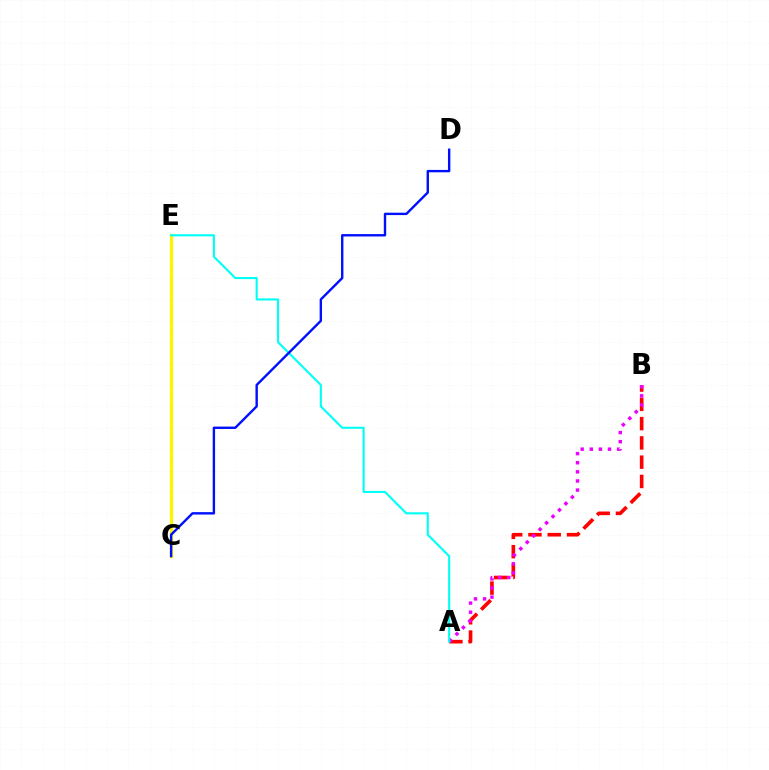{('A', 'B'): [{'color': '#ff0000', 'line_style': 'dashed', 'thickness': 2.62}, {'color': '#ee00ff', 'line_style': 'dotted', 'thickness': 2.48}], ('C', 'E'): [{'color': '#08ff00', 'line_style': 'solid', 'thickness': 1.82}, {'color': '#fcf500', 'line_style': 'solid', 'thickness': 2.35}], ('A', 'E'): [{'color': '#00fff6', 'line_style': 'solid', 'thickness': 1.52}], ('C', 'D'): [{'color': '#0010ff', 'line_style': 'solid', 'thickness': 1.72}]}